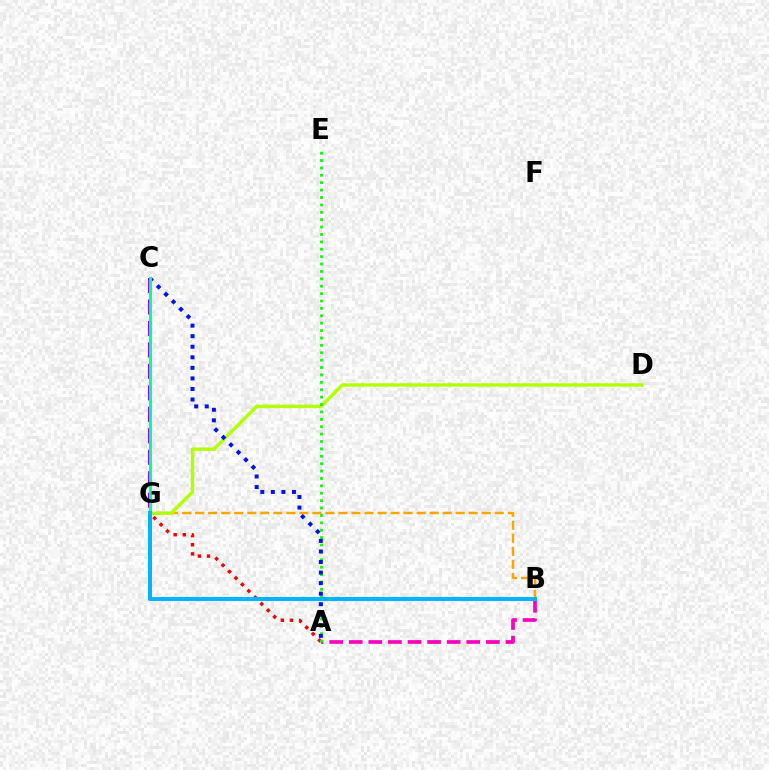{('B', 'G'): [{'color': '#ffa500', 'line_style': 'dashed', 'thickness': 1.77}, {'color': '#00b5ff', 'line_style': 'solid', 'thickness': 2.89}], ('A', 'G'): [{'color': '#ff0000', 'line_style': 'dotted', 'thickness': 2.48}], ('C', 'G'): [{'color': '#9b00ff', 'line_style': 'dashed', 'thickness': 2.92}, {'color': '#00ff9d', 'line_style': 'solid', 'thickness': 2.14}], ('D', 'G'): [{'color': '#b3ff00', 'line_style': 'solid', 'thickness': 2.46}], ('A', 'B'): [{'color': '#ff00bd', 'line_style': 'dashed', 'thickness': 2.66}], ('A', 'E'): [{'color': '#08ff00', 'line_style': 'dotted', 'thickness': 2.01}], ('A', 'C'): [{'color': '#0010ff', 'line_style': 'dotted', 'thickness': 2.87}]}